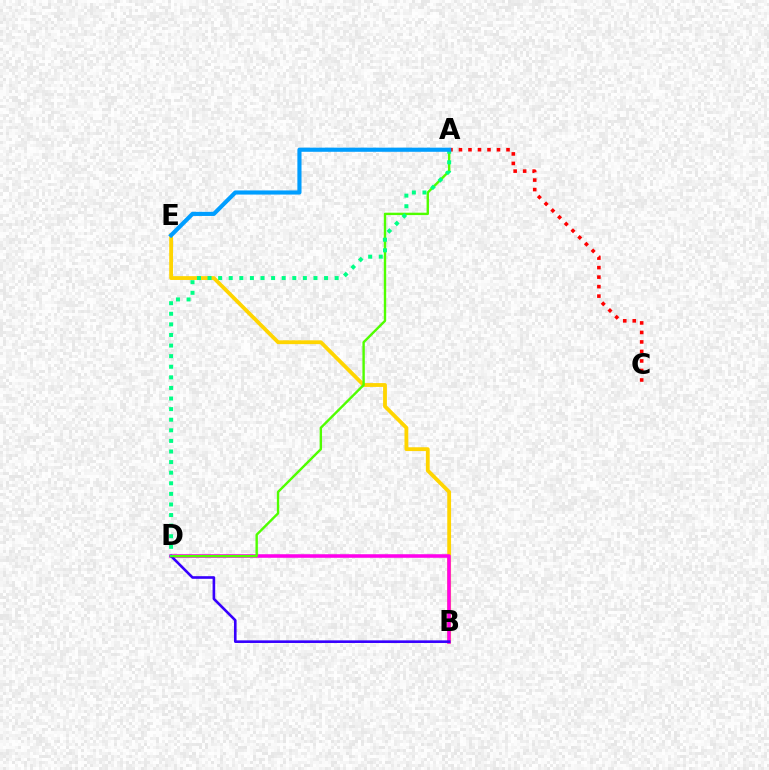{('B', 'E'): [{'color': '#ffd500', 'line_style': 'solid', 'thickness': 2.75}], ('B', 'D'): [{'color': '#ff00ed', 'line_style': 'solid', 'thickness': 2.56}, {'color': '#3700ff', 'line_style': 'solid', 'thickness': 1.89}], ('A', 'C'): [{'color': '#ff0000', 'line_style': 'dotted', 'thickness': 2.58}], ('A', 'D'): [{'color': '#4fff00', 'line_style': 'solid', 'thickness': 1.72}, {'color': '#00ff86', 'line_style': 'dotted', 'thickness': 2.88}], ('A', 'E'): [{'color': '#009eff', 'line_style': 'solid', 'thickness': 2.98}]}